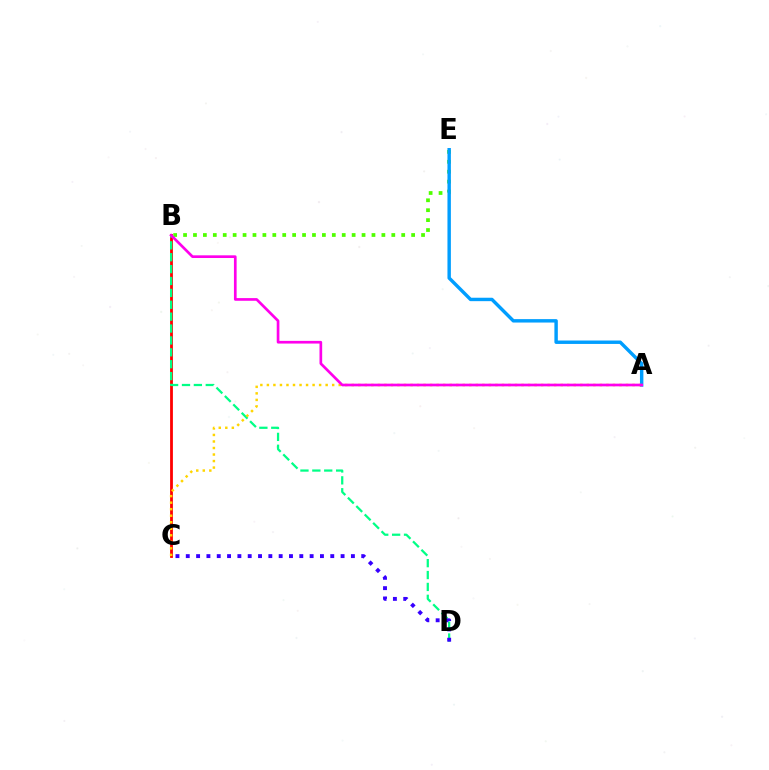{('B', 'C'): [{'color': '#ff0000', 'line_style': 'solid', 'thickness': 2.02}], ('B', 'E'): [{'color': '#4fff00', 'line_style': 'dotted', 'thickness': 2.69}], ('A', 'E'): [{'color': '#009eff', 'line_style': 'solid', 'thickness': 2.46}], ('B', 'D'): [{'color': '#00ff86', 'line_style': 'dashed', 'thickness': 1.62}], ('C', 'D'): [{'color': '#3700ff', 'line_style': 'dotted', 'thickness': 2.8}], ('A', 'C'): [{'color': '#ffd500', 'line_style': 'dotted', 'thickness': 1.77}], ('A', 'B'): [{'color': '#ff00ed', 'line_style': 'solid', 'thickness': 1.93}]}